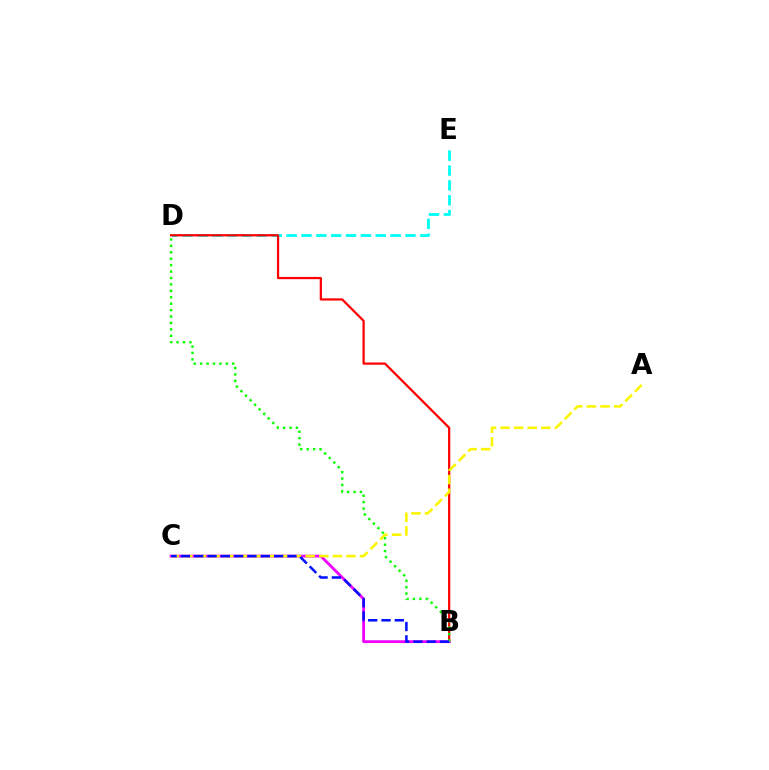{('D', 'E'): [{'color': '#00fff6', 'line_style': 'dashed', 'thickness': 2.02}], ('B', 'D'): [{'color': '#ff0000', 'line_style': 'solid', 'thickness': 1.61}, {'color': '#08ff00', 'line_style': 'dotted', 'thickness': 1.75}], ('B', 'C'): [{'color': '#ee00ff', 'line_style': 'solid', 'thickness': 2.02}, {'color': '#0010ff', 'line_style': 'dashed', 'thickness': 1.81}], ('A', 'C'): [{'color': '#fcf500', 'line_style': 'dashed', 'thickness': 1.85}]}